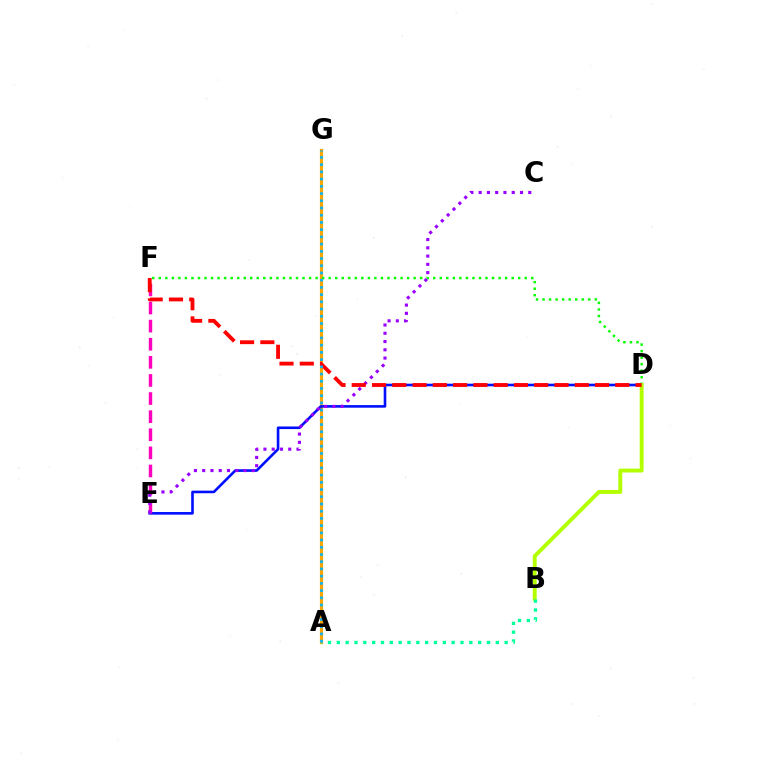{('A', 'G'): [{'color': '#ffa500', 'line_style': 'solid', 'thickness': 2.3}, {'color': '#00b5ff', 'line_style': 'dotted', 'thickness': 1.96}], ('D', 'E'): [{'color': '#0010ff', 'line_style': 'solid', 'thickness': 1.88}], ('E', 'F'): [{'color': '#ff00bd', 'line_style': 'dashed', 'thickness': 2.46}], ('D', 'F'): [{'color': '#08ff00', 'line_style': 'dotted', 'thickness': 1.78}, {'color': '#ff0000', 'line_style': 'dashed', 'thickness': 2.75}], ('B', 'D'): [{'color': '#b3ff00', 'line_style': 'solid', 'thickness': 2.8}], ('C', 'E'): [{'color': '#9b00ff', 'line_style': 'dotted', 'thickness': 2.25}], ('A', 'B'): [{'color': '#00ff9d', 'line_style': 'dotted', 'thickness': 2.4}]}